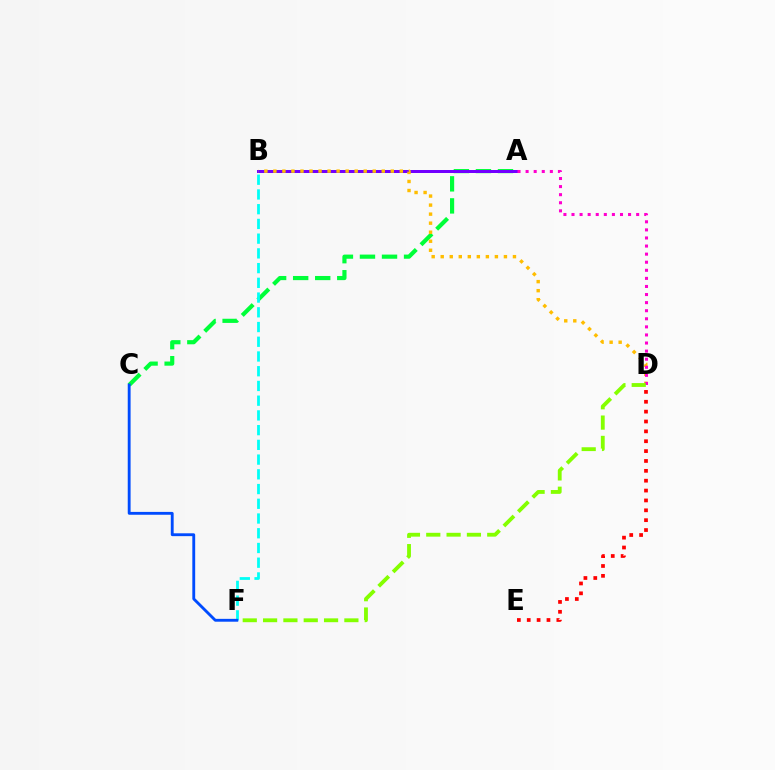{('A', 'C'): [{'color': '#00ff39', 'line_style': 'dashed', 'thickness': 3.0}], ('B', 'F'): [{'color': '#00fff6', 'line_style': 'dashed', 'thickness': 2.0}], ('D', 'E'): [{'color': '#ff0000', 'line_style': 'dotted', 'thickness': 2.68}], ('A', 'B'): [{'color': '#7200ff', 'line_style': 'solid', 'thickness': 2.16}], ('B', 'D'): [{'color': '#ffbd00', 'line_style': 'dotted', 'thickness': 2.45}], ('A', 'D'): [{'color': '#ff00cf', 'line_style': 'dotted', 'thickness': 2.2}], ('D', 'F'): [{'color': '#84ff00', 'line_style': 'dashed', 'thickness': 2.76}], ('C', 'F'): [{'color': '#004bff', 'line_style': 'solid', 'thickness': 2.05}]}